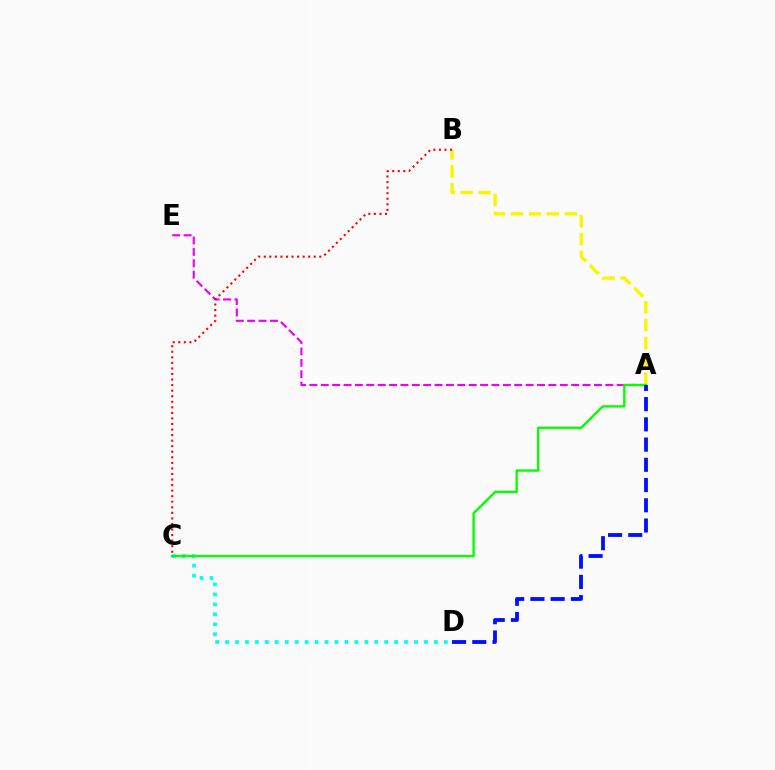{('A', 'E'): [{'color': '#ee00ff', 'line_style': 'dashed', 'thickness': 1.55}], ('C', 'D'): [{'color': '#00fff6', 'line_style': 'dotted', 'thickness': 2.7}], ('A', 'B'): [{'color': '#fcf500', 'line_style': 'dashed', 'thickness': 2.43}], ('B', 'C'): [{'color': '#ff0000', 'line_style': 'dotted', 'thickness': 1.51}], ('A', 'C'): [{'color': '#08ff00', 'line_style': 'solid', 'thickness': 1.72}], ('A', 'D'): [{'color': '#0010ff', 'line_style': 'dashed', 'thickness': 2.75}]}